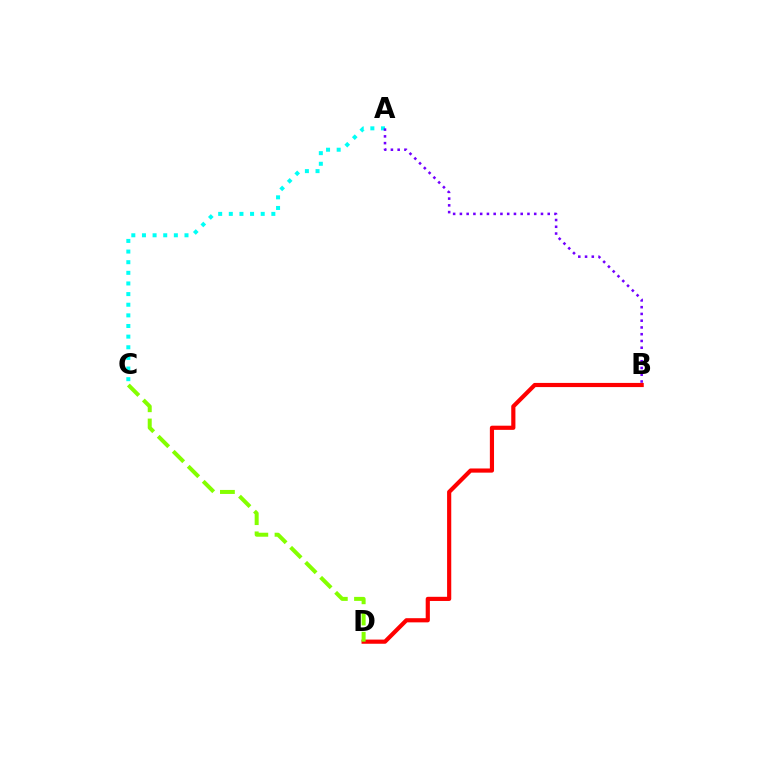{('A', 'C'): [{'color': '#00fff6', 'line_style': 'dotted', 'thickness': 2.89}], ('A', 'B'): [{'color': '#7200ff', 'line_style': 'dotted', 'thickness': 1.84}], ('B', 'D'): [{'color': '#ff0000', 'line_style': 'solid', 'thickness': 3.0}], ('C', 'D'): [{'color': '#84ff00', 'line_style': 'dashed', 'thickness': 2.88}]}